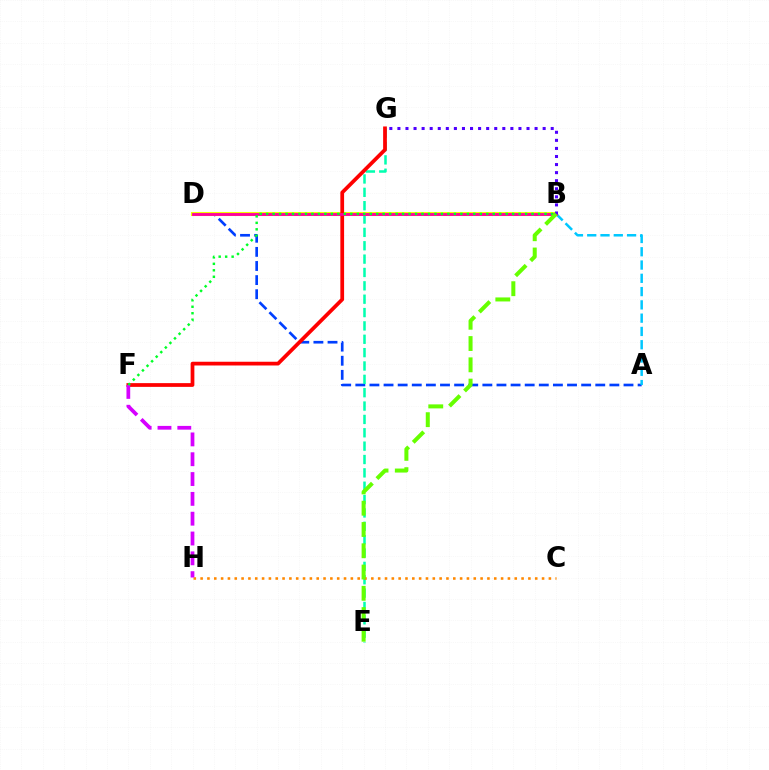{('A', 'D'): [{'color': '#003fff', 'line_style': 'dashed', 'thickness': 1.92}], ('A', 'B'): [{'color': '#00c7ff', 'line_style': 'dashed', 'thickness': 1.8}], ('E', 'G'): [{'color': '#00ffaf', 'line_style': 'dashed', 'thickness': 1.81}], ('B', 'D'): [{'color': '#eeff00', 'line_style': 'solid', 'thickness': 2.93}, {'color': '#ff00a0', 'line_style': 'solid', 'thickness': 2.05}], ('F', 'G'): [{'color': '#ff0000', 'line_style': 'solid', 'thickness': 2.69}], ('C', 'H'): [{'color': '#ff8800', 'line_style': 'dotted', 'thickness': 1.86}], ('B', 'G'): [{'color': '#4f00ff', 'line_style': 'dotted', 'thickness': 2.19}], ('F', 'H'): [{'color': '#d600ff', 'line_style': 'dashed', 'thickness': 2.69}], ('B', 'F'): [{'color': '#00ff27', 'line_style': 'dotted', 'thickness': 1.76}], ('B', 'E'): [{'color': '#66ff00', 'line_style': 'dashed', 'thickness': 2.89}]}